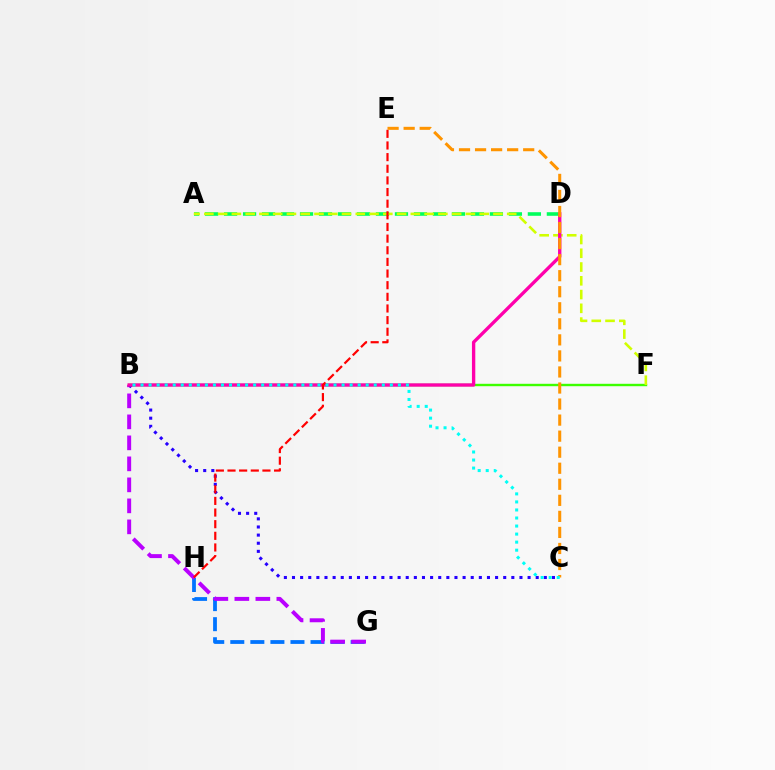{('G', 'H'): [{'color': '#0074ff', 'line_style': 'dashed', 'thickness': 2.72}], ('B', 'F'): [{'color': '#3dff00', 'line_style': 'solid', 'thickness': 1.73}], ('A', 'D'): [{'color': '#00ff5c', 'line_style': 'dashed', 'thickness': 2.58}], ('A', 'F'): [{'color': '#d1ff00', 'line_style': 'dashed', 'thickness': 1.87}], ('B', 'G'): [{'color': '#b900ff', 'line_style': 'dashed', 'thickness': 2.85}], ('B', 'C'): [{'color': '#2500ff', 'line_style': 'dotted', 'thickness': 2.21}, {'color': '#00fff6', 'line_style': 'dotted', 'thickness': 2.18}], ('B', 'D'): [{'color': '#ff00ac', 'line_style': 'solid', 'thickness': 2.41}], ('E', 'H'): [{'color': '#ff0000', 'line_style': 'dashed', 'thickness': 1.58}], ('C', 'E'): [{'color': '#ff9400', 'line_style': 'dashed', 'thickness': 2.18}]}